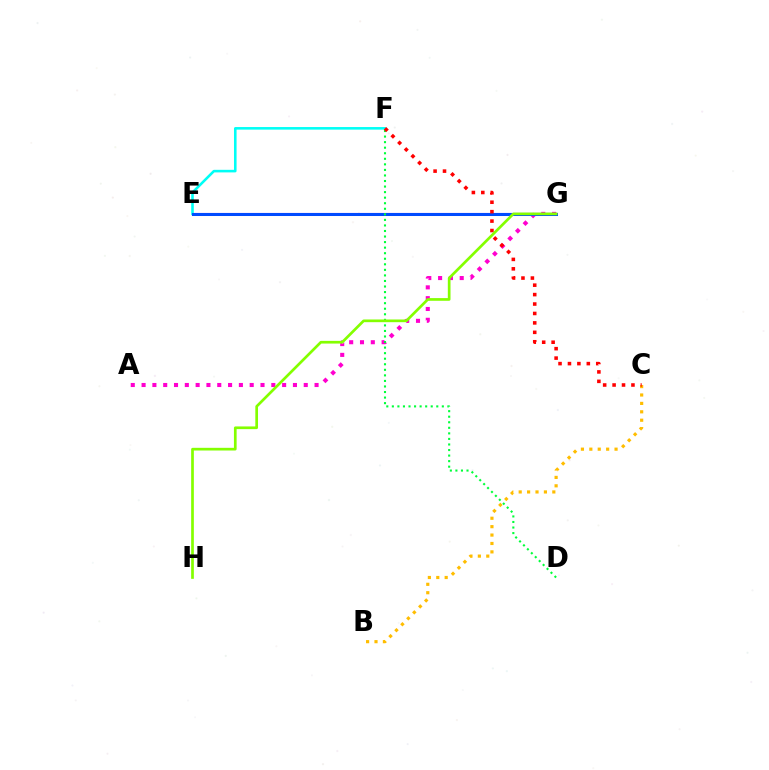{('B', 'C'): [{'color': '#ffbd00', 'line_style': 'dotted', 'thickness': 2.28}], ('A', 'G'): [{'color': '#ff00cf', 'line_style': 'dotted', 'thickness': 2.94}], ('E', 'G'): [{'color': '#7200ff', 'line_style': 'solid', 'thickness': 1.52}, {'color': '#004bff', 'line_style': 'solid', 'thickness': 2.17}], ('E', 'F'): [{'color': '#00fff6', 'line_style': 'solid', 'thickness': 1.86}], ('D', 'F'): [{'color': '#00ff39', 'line_style': 'dotted', 'thickness': 1.51}], ('C', 'F'): [{'color': '#ff0000', 'line_style': 'dotted', 'thickness': 2.56}], ('G', 'H'): [{'color': '#84ff00', 'line_style': 'solid', 'thickness': 1.94}]}